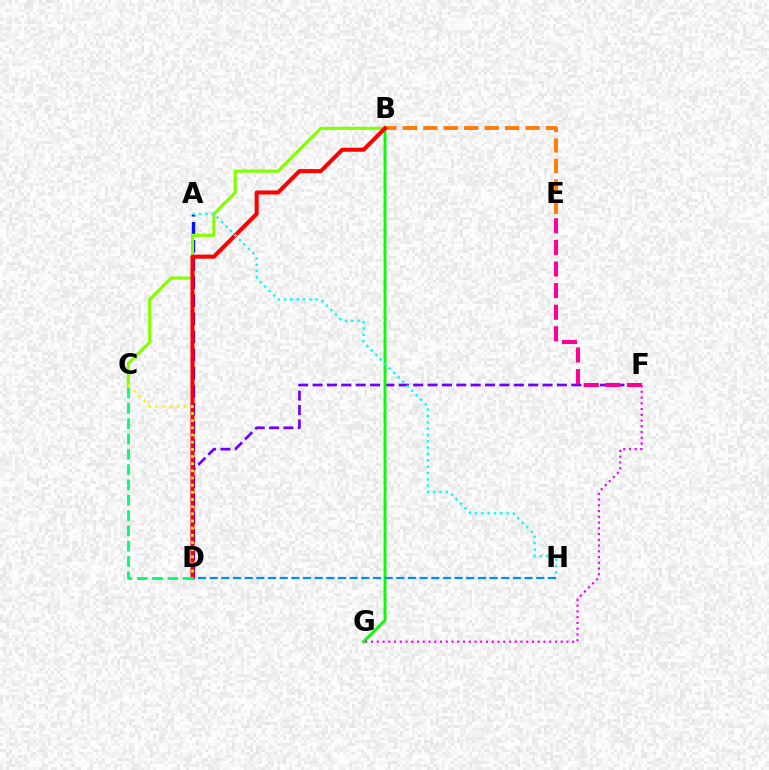{('D', 'F'): [{'color': '#7200ff', 'line_style': 'dashed', 'thickness': 1.95}], ('B', 'G'): [{'color': '#08ff00', 'line_style': 'solid', 'thickness': 2.05}], ('F', 'G'): [{'color': '#ee00ff', 'line_style': 'dotted', 'thickness': 1.56}], ('A', 'D'): [{'color': '#0010ff', 'line_style': 'dashed', 'thickness': 2.46}], ('D', 'H'): [{'color': '#008cff', 'line_style': 'dashed', 'thickness': 1.58}], ('B', 'C'): [{'color': '#84ff00', 'line_style': 'solid', 'thickness': 2.25}], ('B', 'E'): [{'color': '#ff7c00', 'line_style': 'dashed', 'thickness': 2.78}], ('E', 'F'): [{'color': '#ff0094', 'line_style': 'dashed', 'thickness': 2.94}], ('B', 'D'): [{'color': '#ff0000', 'line_style': 'solid', 'thickness': 2.92}], ('C', 'D'): [{'color': '#fcf500', 'line_style': 'dotted', 'thickness': 1.95}, {'color': '#00ff74', 'line_style': 'dashed', 'thickness': 2.08}], ('A', 'H'): [{'color': '#00fff6', 'line_style': 'dotted', 'thickness': 1.72}]}